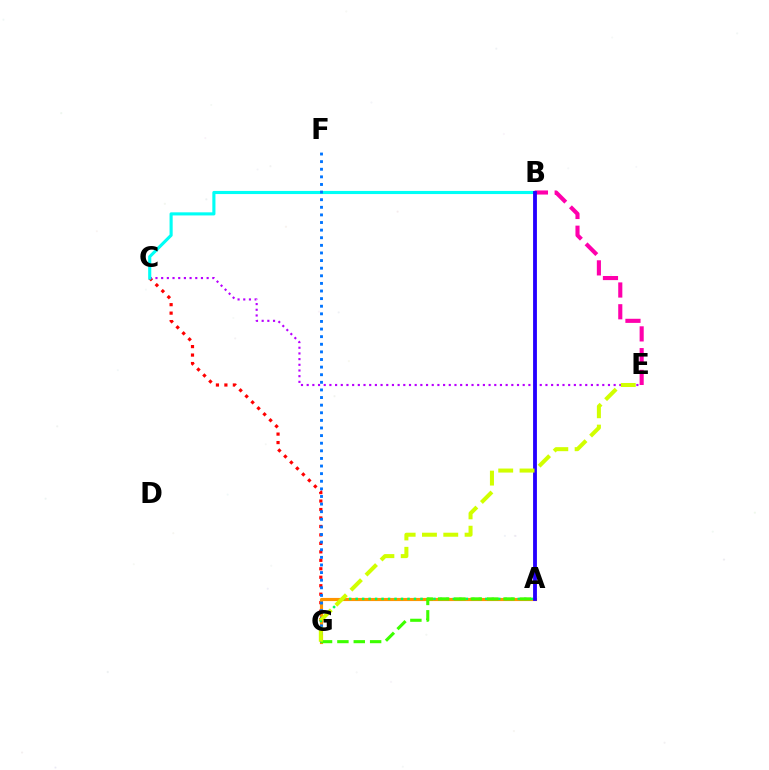{('C', 'G'): [{'color': '#ff0000', 'line_style': 'dotted', 'thickness': 2.3}], ('C', 'E'): [{'color': '#b900ff', 'line_style': 'dotted', 'thickness': 1.54}], ('A', 'G'): [{'color': '#ff9400', 'line_style': 'solid', 'thickness': 2.26}, {'color': '#00ff5c', 'line_style': 'dotted', 'thickness': 1.76}, {'color': '#3dff00', 'line_style': 'dashed', 'thickness': 2.22}], ('B', 'C'): [{'color': '#00fff6', 'line_style': 'solid', 'thickness': 2.24}], ('B', 'E'): [{'color': '#ff00ac', 'line_style': 'dashed', 'thickness': 2.96}], ('A', 'B'): [{'color': '#2500ff', 'line_style': 'solid', 'thickness': 2.76}], ('F', 'G'): [{'color': '#0074ff', 'line_style': 'dotted', 'thickness': 2.07}], ('E', 'G'): [{'color': '#d1ff00', 'line_style': 'dashed', 'thickness': 2.9}]}